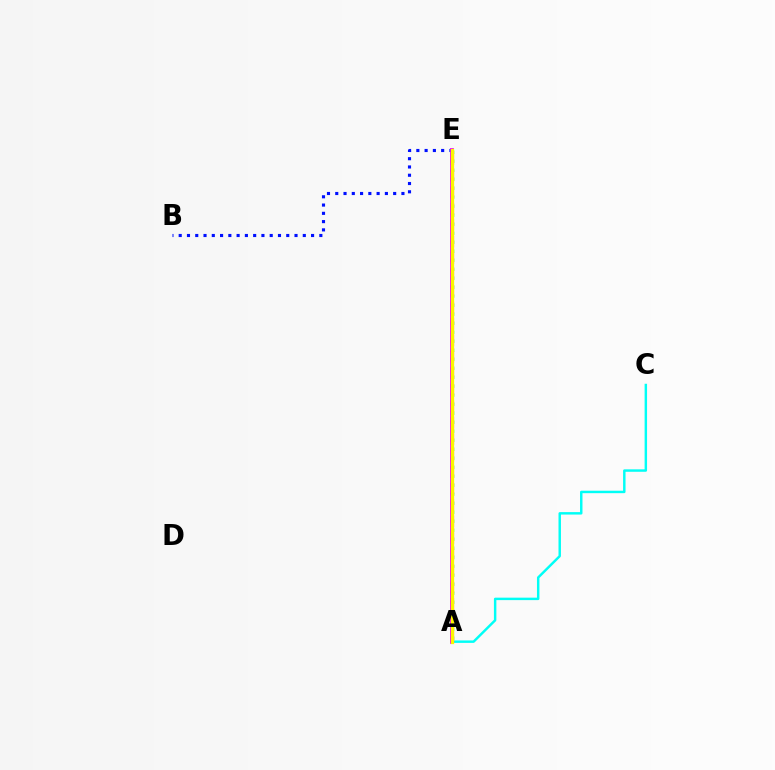{('B', 'E'): [{'color': '#0010ff', 'line_style': 'dotted', 'thickness': 2.25}], ('A', 'C'): [{'color': '#00fff6', 'line_style': 'solid', 'thickness': 1.76}], ('A', 'E'): [{'color': '#08ff00', 'line_style': 'dotted', 'thickness': 2.45}, {'color': '#ee00ff', 'line_style': 'solid', 'thickness': 2.72}, {'color': '#ff0000', 'line_style': 'dashed', 'thickness': 2.24}, {'color': '#fcf500', 'line_style': 'solid', 'thickness': 2.36}]}